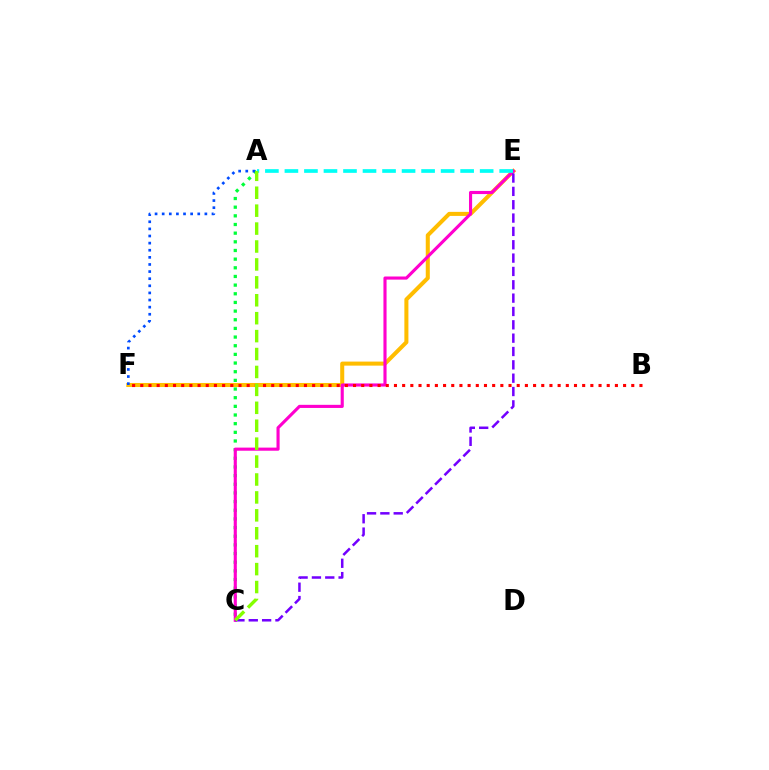{('E', 'F'): [{'color': '#ffbd00', 'line_style': 'solid', 'thickness': 2.91}], ('A', 'C'): [{'color': '#00ff39', 'line_style': 'dotted', 'thickness': 2.35}, {'color': '#84ff00', 'line_style': 'dashed', 'thickness': 2.43}], ('C', 'E'): [{'color': '#ff00cf', 'line_style': 'solid', 'thickness': 2.25}, {'color': '#7200ff', 'line_style': 'dashed', 'thickness': 1.81}], ('B', 'F'): [{'color': '#ff0000', 'line_style': 'dotted', 'thickness': 2.22}], ('A', 'F'): [{'color': '#004bff', 'line_style': 'dotted', 'thickness': 1.93}], ('A', 'E'): [{'color': '#00fff6', 'line_style': 'dashed', 'thickness': 2.65}]}